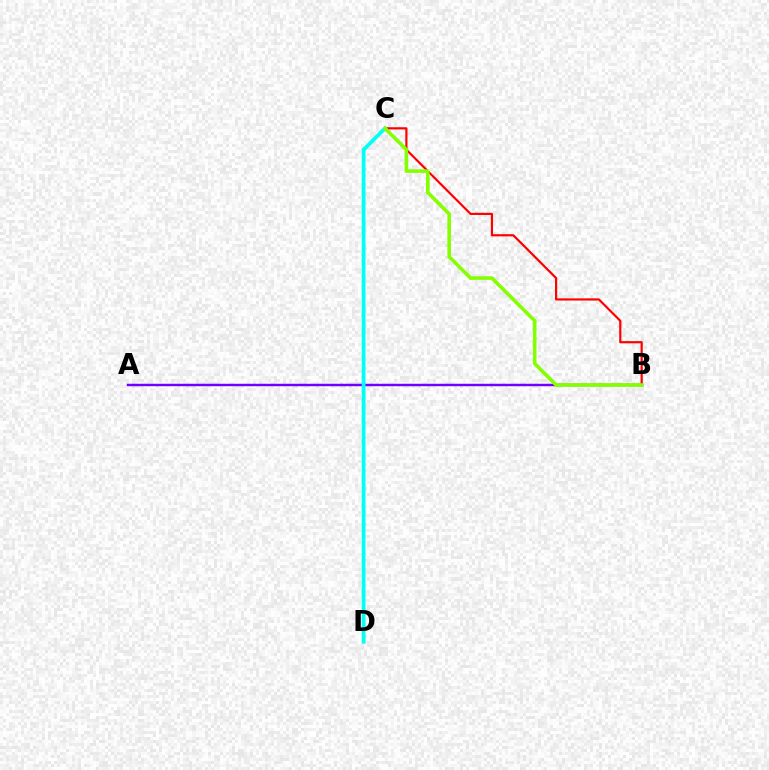{('A', 'B'): [{'color': '#7200ff', 'line_style': 'solid', 'thickness': 1.76}], ('B', 'C'): [{'color': '#ff0000', 'line_style': 'solid', 'thickness': 1.57}, {'color': '#84ff00', 'line_style': 'solid', 'thickness': 2.57}], ('C', 'D'): [{'color': '#00fff6', 'line_style': 'solid', 'thickness': 2.71}]}